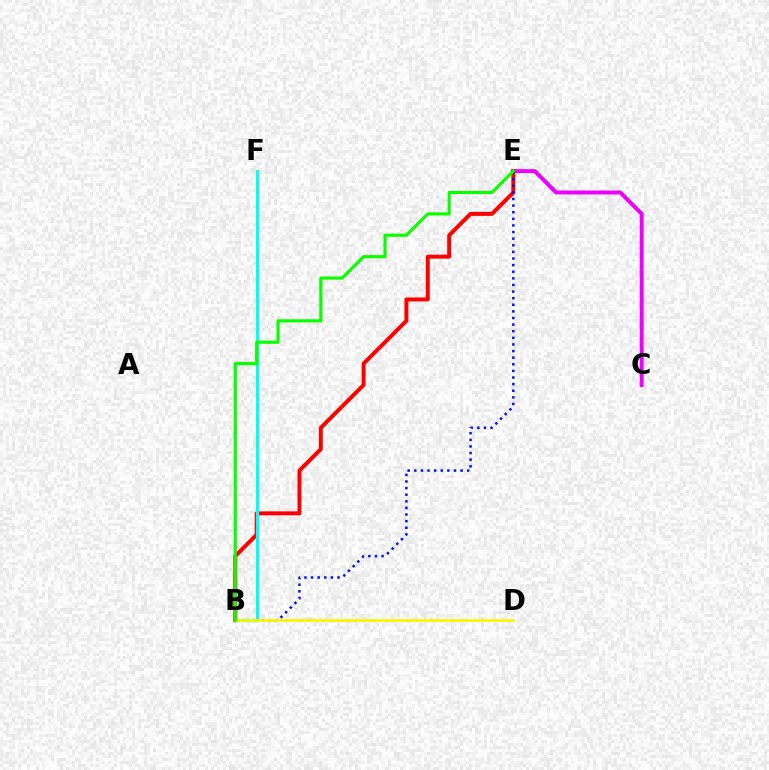{('C', 'E'): [{'color': '#ee00ff', 'line_style': 'solid', 'thickness': 2.84}], ('B', 'E'): [{'color': '#ff0000', 'line_style': 'solid', 'thickness': 2.85}, {'color': '#0010ff', 'line_style': 'dotted', 'thickness': 1.8}, {'color': '#08ff00', 'line_style': 'solid', 'thickness': 2.25}], ('B', 'F'): [{'color': '#00fff6', 'line_style': 'solid', 'thickness': 2.26}], ('B', 'D'): [{'color': '#fcf500', 'line_style': 'solid', 'thickness': 1.98}]}